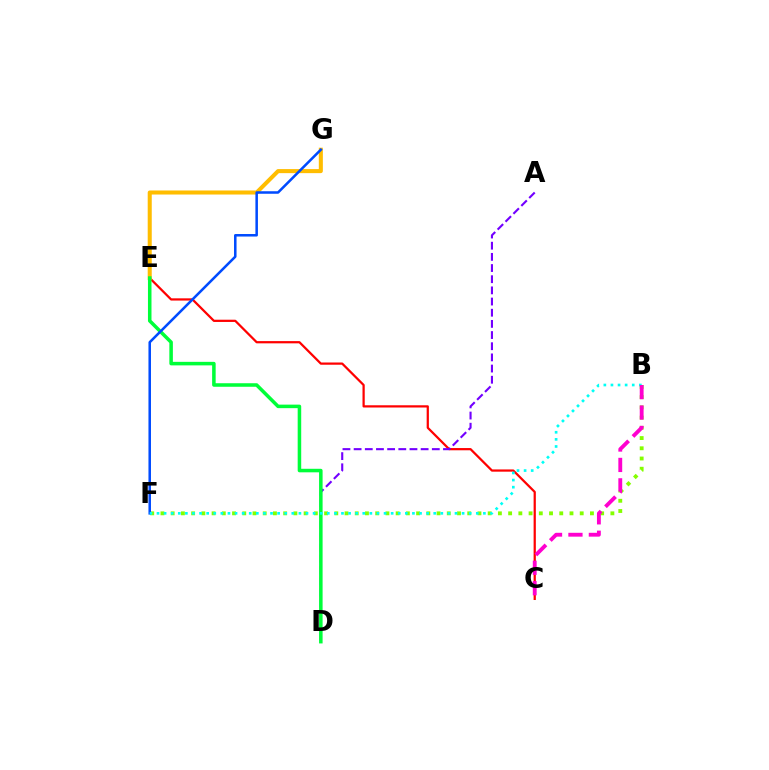{('B', 'F'): [{'color': '#84ff00', 'line_style': 'dotted', 'thickness': 2.78}, {'color': '#00fff6', 'line_style': 'dotted', 'thickness': 1.93}], ('C', 'E'): [{'color': '#ff0000', 'line_style': 'solid', 'thickness': 1.61}], ('E', 'G'): [{'color': '#ffbd00', 'line_style': 'solid', 'thickness': 2.91}], ('A', 'D'): [{'color': '#7200ff', 'line_style': 'dashed', 'thickness': 1.52}], ('D', 'E'): [{'color': '#00ff39', 'line_style': 'solid', 'thickness': 2.54}], ('F', 'G'): [{'color': '#004bff', 'line_style': 'solid', 'thickness': 1.82}], ('B', 'C'): [{'color': '#ff00cf', 'line_style': 'dashed', 'thickness': 2.77}]}